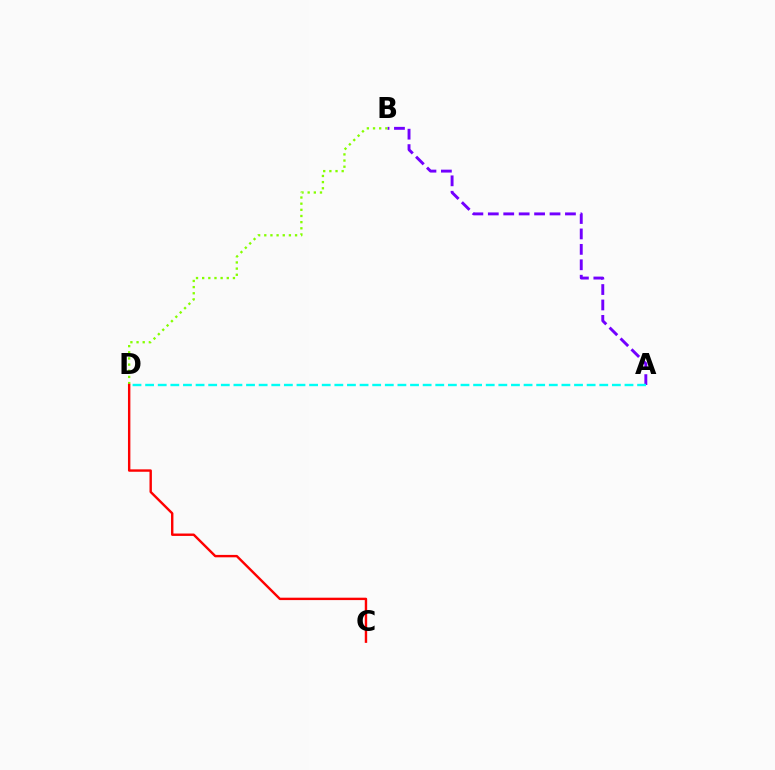{('A', 'B'): [{'color': '#7200ff', 'line_style': 'dashed', 'thickness': 2.1}], ('B', 'D'): [{'color': '#84ff00', 'line_style': 'dotted', 'thickness': 1.67}], ('A', 'D'): [{'color': '#00fff6', 'line_style': 'dashed', 'thickness': 1.71}], ('C', 'D'): [{'color': '#ff0000', 'line_style': 'solid', 'thickness': 1.73}]}